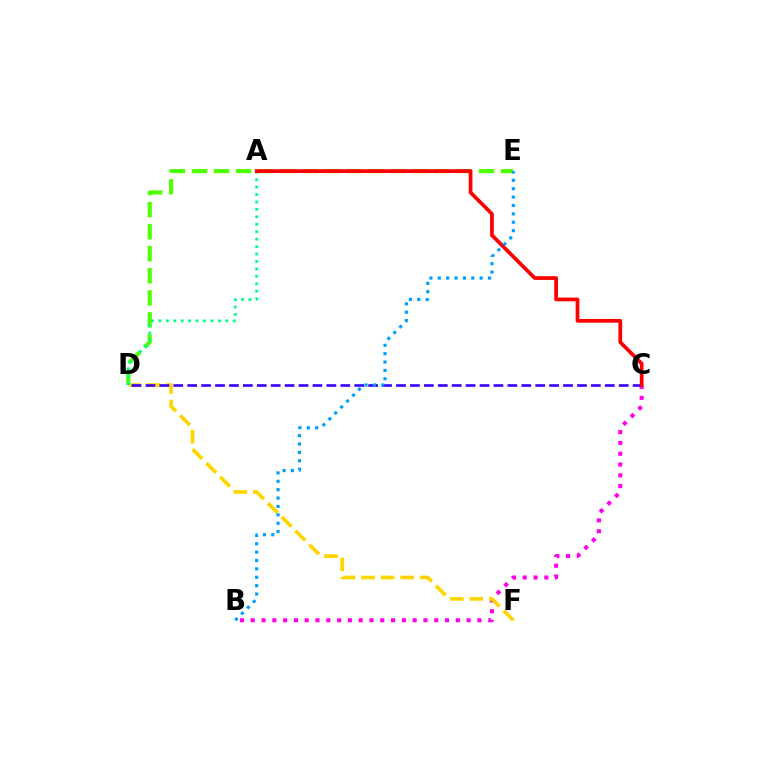{('B', 'C'): [{'color': '#ff00ed', 'line_style': 'dotted', 'thickness': 2.93}], ('D', 'F'): [{'color': '#ffd500', 'line_style': 'dashed', 'thickness': 2.65}], ('D', 'E'): [{'color': '#4fff00', 'line_style': 'dashed', 'thickness': 3.0}], ('A', 'D'): [{'color': '#00ff86', 'line_style': 'dotted', 'thickness': 2.02}], ('C', 'D'): [{'color': '#3700ff', 'line_style': 'dashed', 'thickness': 1.89}], ('A', 'C'): [{'color': '#ff0000', 'line_style': 'solid', 'thickness': 2.68}], ('B', 'E'): [{'color': '#009eff', 'line_style': 'dotted', 'thickness': 2.28}]}